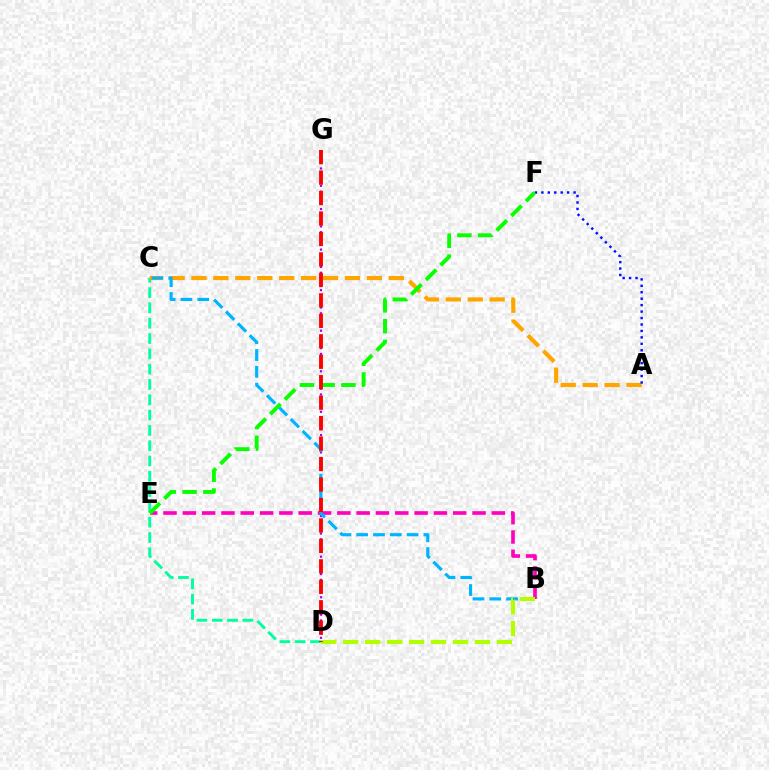{('C', 'D'): [{'color': '#00ff9d', 'line_style': 'dashed', 'thickness': 2.08}], ('A', 'C'): [{'color': '#ffa500', 'line_style': 'dashed', 'thickness': 2.98}], ('B', 'E'): [{'color': '#ff00bd', 'line_style': 'dashed', 'thickness': 2.62}], ('D', 'G'): [{'color': '#9b00ff', 'line_style': 'dotted', 'thickness': 1.57}, {'color': '#ff0000', 'line_style': 'dashed', 'thickness': 2.78}], ('B', 'C'): [{'color': '#00b5ff', 'line_style': 'dashed', 'thickness': 2.28}], ('B', 'D'): [{'color': '#b3ff00', 'line_style': 'dashed', 'thickness': 2.98}], ('A', 'F'): [{'color': '#0010ff', 'line_style': 'dotted', 'thickness': 1.75}], ('E', 'F'): [{'color': '#08ff00', 'line_style': 'dashed', 'thickness': 2.82}]}